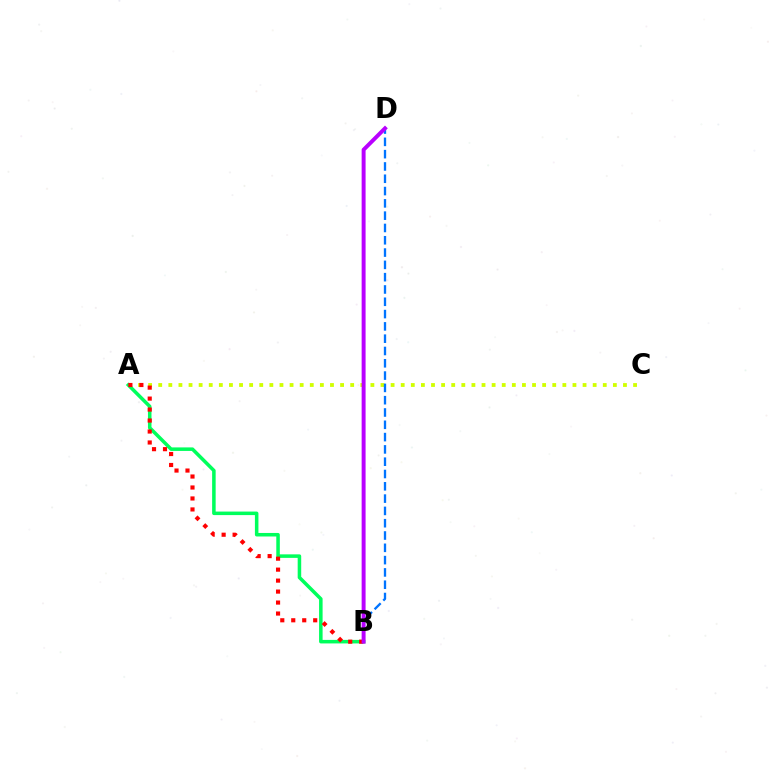{('A', 'C'): [{'color': '#d1ff00', 'line_style': 'dotted', 'thickness': 2.75}], ('B', 'D'): [{'color': '#0074ff', 'line_style': 'dashed', 'thickness': 1.67}, {'color': '#b900ff', 'line_style': 'solid', 'thickness': 2.84}], ('A', 'B'): [{'color': '#00ff5c', 'line_style': 'solid', 'thickness': 2.54}, {'color': '#ff0000', 'line_style': 'dotted', 'thickness': 2.98}]}